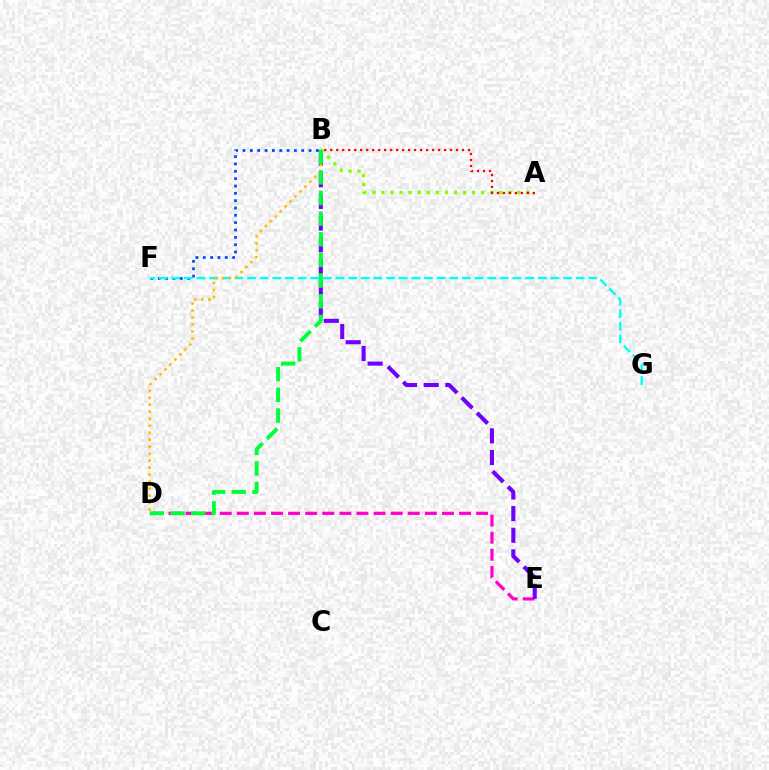{('B', 'F'): [{'color': '#004bff', 'line_style': 'dotted', 'thickness': 1.99}], ('F', 'G'): [{'color': '#00fff6', 'line_style': 'dashed', 'thickness': 1.72}], ('D', 'E'): [{'color': '#ff00cf', 'line_style': 'dashed', 'thickness': 2.32}], ('B', 'E'): [{'color': '#7200ff', 'line_style': 'dashed', 'thickness': 2.94}], ('A', 'B'): [{'color': '#84ff00', 'line_style': 'dotted', 'thickness': 2.46}, {'color': '#ff0000', 'line_style': 'dotted', 'thickness': 1.63}], ('B', 'D'): [{'color': '#ffbd00', 'line_style': 'dotted', 'thickness': 1.9}, {'color': '#00ff39', 'line_style': 'dashed', 'thickness': 2.8}]}